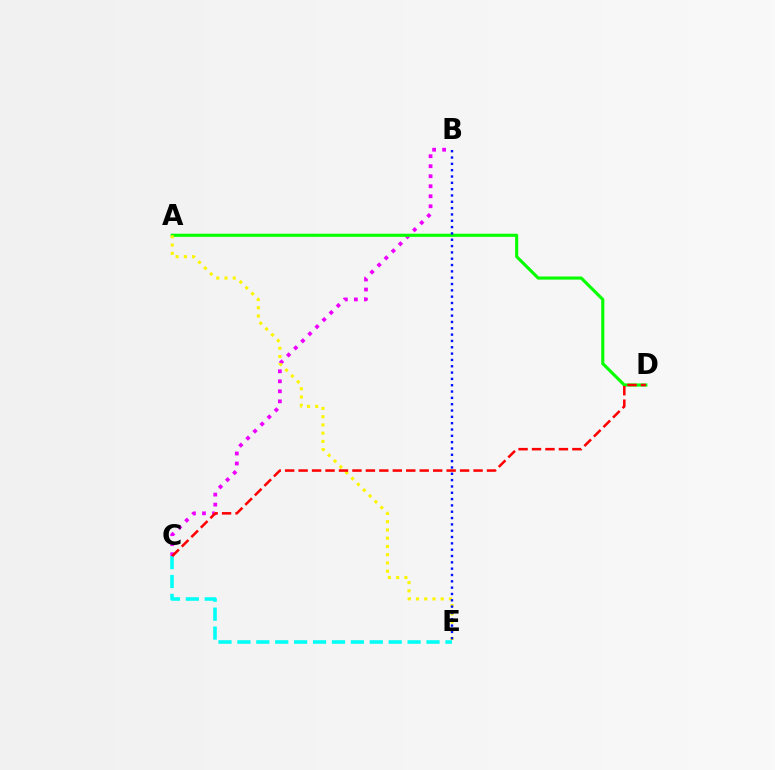{('C', 'E'): [{'color': '#00fff6', 'line_style': 'dashed', 'thickness': 2.57}], ('B', 'C'): [{'color': '#ee00ff', 'line_style': 'dotted', 'thickness': 2.72}], ('A', 'D'): [{'color': '#08ff00', 'line_style': 'solid', 'thickness': 2.25}], ('A', 'E'): [{'color': '#fcf500', 'line_style': 'dotted', 'thickness': 2.24}], ('C', 'D'): [{'color': '#ff0000', 'line_style': 'dashed', 'thickness': 1.83}], ('B', 'E'): [{'color': '#0010ff', 'line_style': 'dotted', 'thickness': 1.72}]}